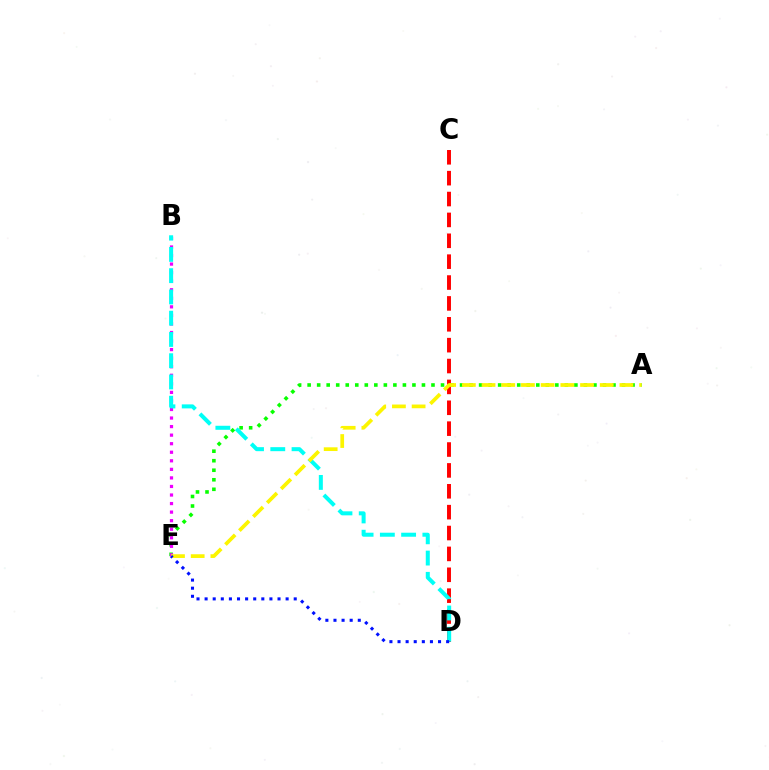{('A', 'E'): [{'color': '#08ff00', 'line_style': 'dotted', 'thickness': 2.59}, {'color': '#fcf500', 'line_style': 'dashed', 'thickness': 2.68}], ('C', 'D'): [{'color': '#ff0000', 'line_style': 'dashed', 'thickness': 2.84}], ('B', 'E'): [{'color': '#ee00ff', 'line_style': 'dotted', 'thickness': 2.32}], ('B', 'D'): [{'color': '#00fff6', 'line_style': 'dashed', 'thickness': 2.89}], ('D', 'E'): [{'color': '#0010ff', 'line_style': 'dotted', 'thickness': 2.2}]}